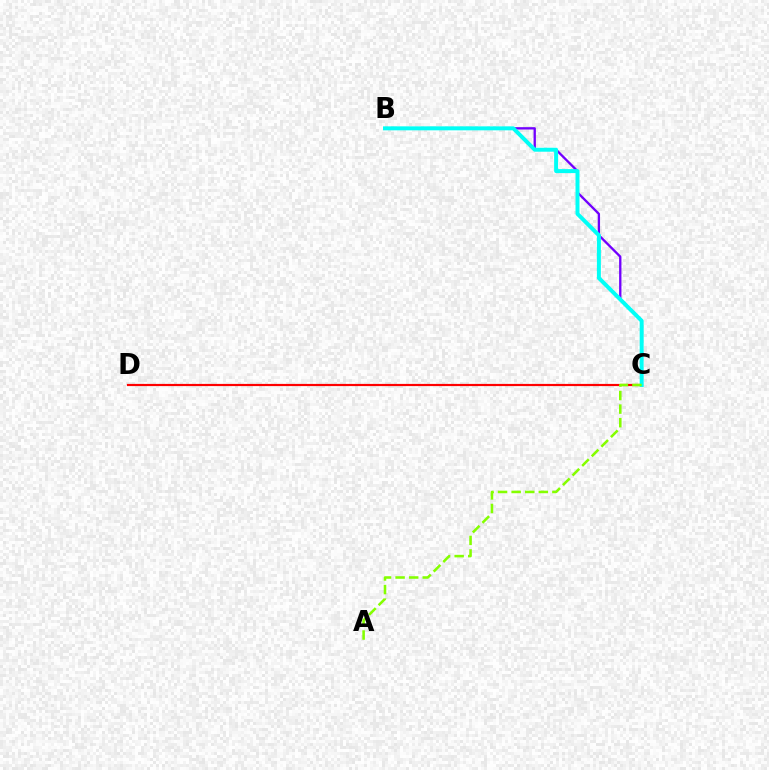{('B', 'C'): [{'color': '#7200ff', 'line_style': 'solid', 'thickness': 1.67}, {'color': '#00fff6', 'line_style': 'solid', 'thickness': 2.86}], ('C', 'D'): [{'color': '#ff0000', 'line_style': 'solid', 'thickness': 1.58}], ('A', 'C'): [{'color': '#84ff00', 'line_style': 'dashed', 'thickness': 1.84}]}